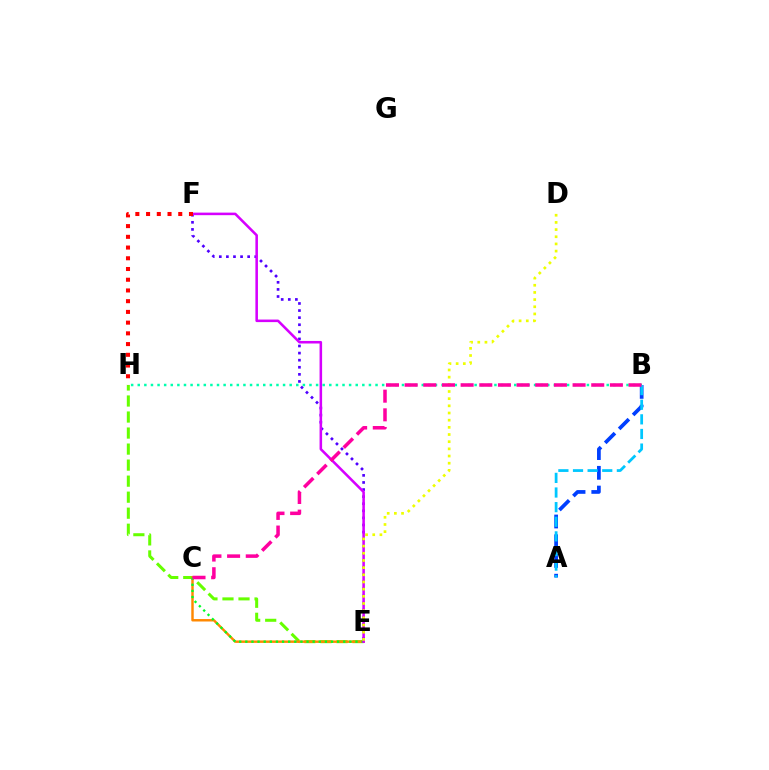{('E', 'H'): [{'color': '#66ff00', 'line_style': 'dashed', 'thickness': 2.18}], ('B', 'H'): [{'color': '#00ffaf', 'line_style': 'dotted', 'thickness': 1.79}], ('C', 'E'): [{'color': '#ff8800', 'line_style': 'solid', 'thickness': 1.76}, {'color': '#00ff27', 'line_style': 'dotted', 'thickness': 1.66}], ('E', 'F'): [{'color': '#4f00ff', 'line_style': 'dotted', 'thickness': 1.93}, {'color': '#d600ff', 'line_style': 'solid', 'thickness': 1.84}], ('A', 'B'): [{'color': '#003fff', 'line_style': 'dashed', 'thickness': 2.68}, {'color': '#00c7ff', 'line_style': 'dashed', 'thickness': 1.99}], ('F', 'H'): [{'color': '#ff0000', 'line_style': 'dotted', 'thickness': 2.91}], ('D', 'E'): [{'color': '#eeff00', 'line_style': 'dotted', 'thickness': 1.95}], ('B', 'C'): [{'color': '#ff00a0', 'line_style': 'dashed', 'thickness': 2.53}]}